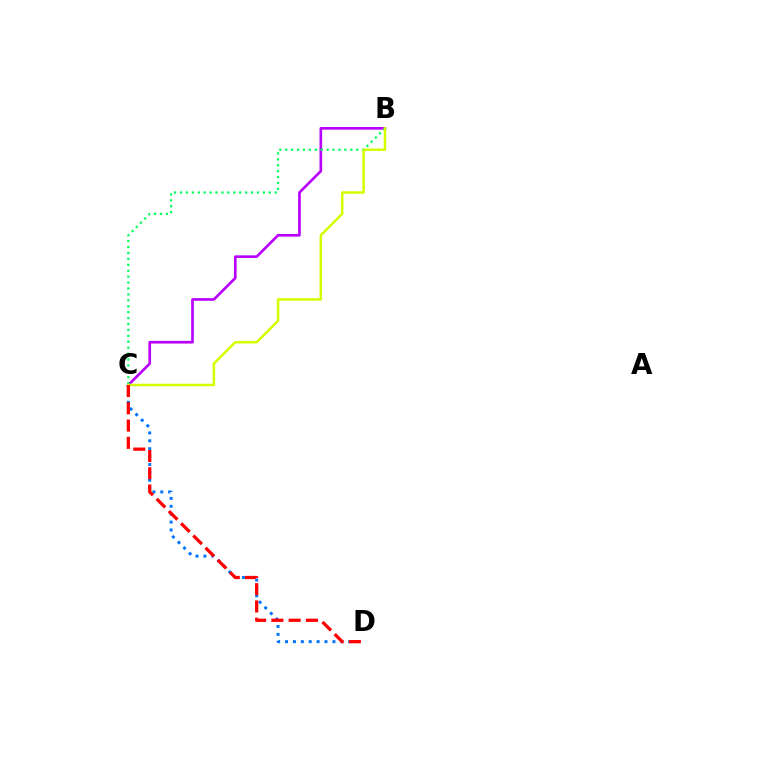{('B', 'C'): [{'color': '#b900ff', 'line_style': 'solid', 'thickness': 1.92}, {'color': '#00ff5c', 'line_style': 'dotted', 'thickness': 1.61}, {'color': '#d1ff00', 'line_style': 'solid', 'thickness': 1.81}], ('C', 'D'): [{'color': '#0074ff', 'line_style': 'dotted', 'thickness': 2.15}, {'color': '#ff0000', 'line_style': 'dashed', 'thickness': 2.35}]}